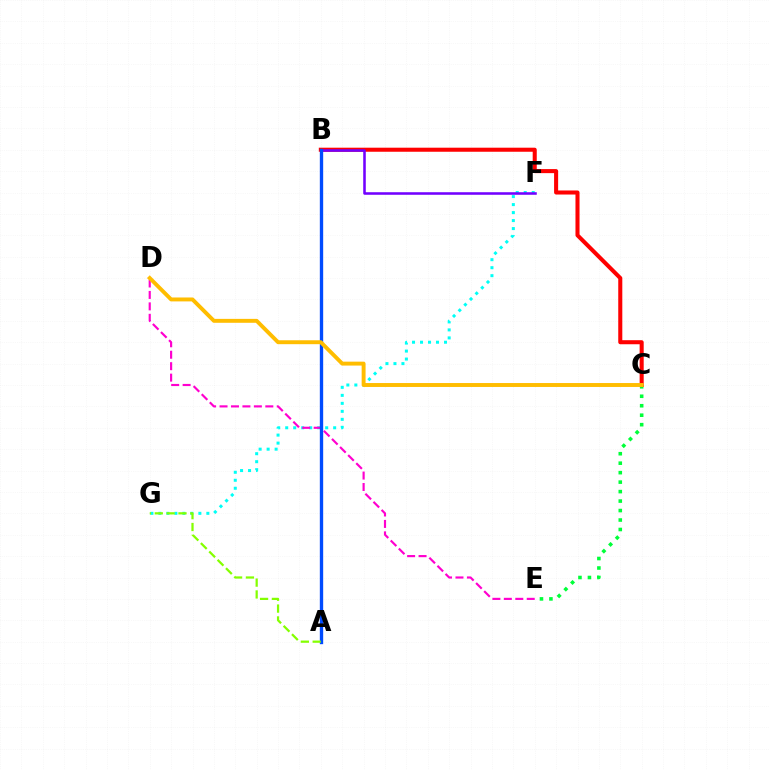{('C', 'E'): [{'color': '#00ff39', 'line_style': 'dotted', 'thickness': 2.57}], ('B', 'C'): [{'color': '#ff0000', 'line_style': 'solid', 'thickness': 2.92}], ('F', 'G'): [{'color': '#00fff6', 'line_style': 'dotted', 'thickness': 2.17}], ('B', 'F'): [{'color': '#7200ff', 'line_style': 'solid', 'thickness': 1.84}], ('D', 'E'): [{'color': '#ff00cf', 'line_style': 'dashed', 'thickness': 1.55}], ('A', 'B'): [{'color': '#004bff', 'line_style': 'solid', 'thickness': 2.4}], ('A', 'G'): [{'color': '#84ff00', 'line_style': 'dashed', 'thickness': 1.61}], ('C', 'D'): [{'color': '#ffbd00', 'line_style': 'solid', 'thickness': 2.82}]}